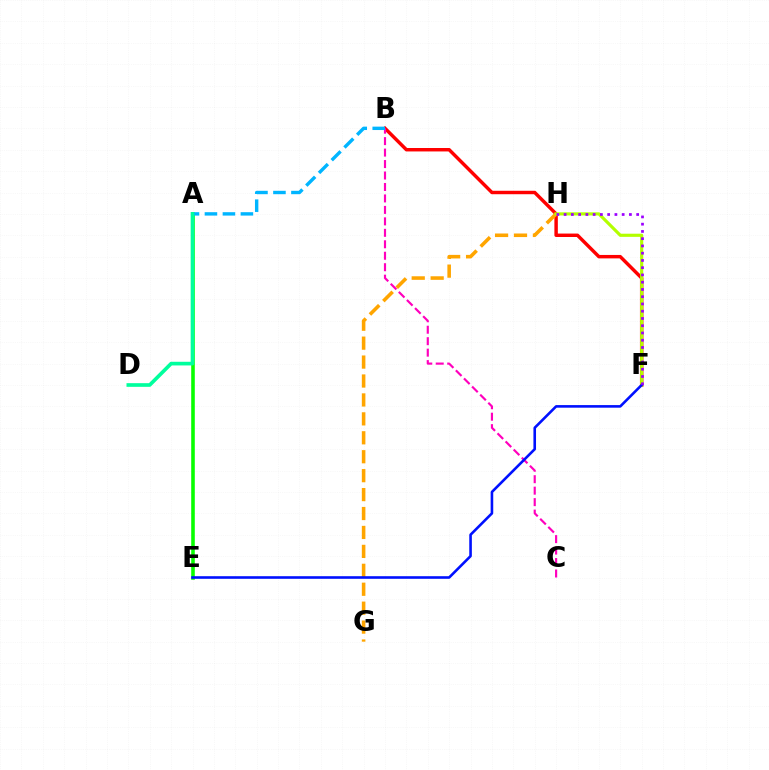{('A', 'E'): [{'color': '#08ff00', 'line_style': 'solid', 'thickness': 2.58}], ('B', 'F'): [{'color': '#ff0000', 'line_style': 'solid', 'thickness': 2.48}], ('B', 'C'): [{'color': '#ff00bd', 'line_style': 'dashed', 'thickness': 1.56}], ('G', 'H'): [{'color': '#ffa500', 'line_style': 'dashed', 'thickness': 2.57}], ('A', 'B'): [{'color': '#00b5ff', 'line_style': 'dashed', 'thickness': 2.44}], ('F', 'H'): [{'color': '#b3ff00', 'line_style': 'solid', 'thickness': 2.26}, {'color': '#9b00ff', 'line_style': 'dotted', 'thickness': 1.97}], ('E', 'F'): [{'color': '#0010ff', 'line_style': 'solid', 'thickness': 1.87}], ('A', 'D'): [{'color': '#00ff9d', 'line_style': 'solid', 'thickness': 2.64}]}